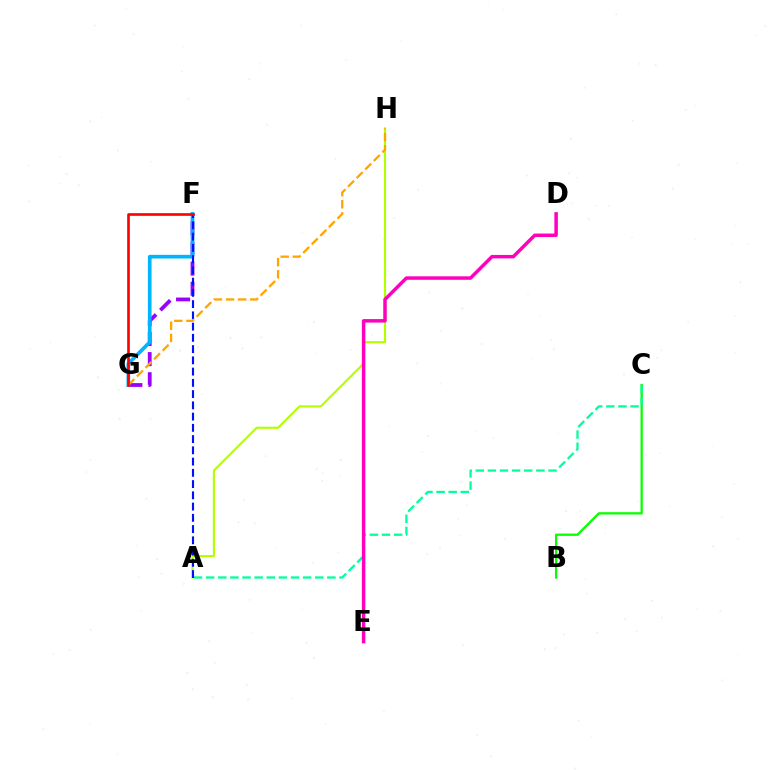{('F', 'G'): [{'color': '#9b00ff', 'line_style': 'dashed', 'thickness': 2.73}, {'color': '#00b5ff', 'line_style': 'solid', 'thickness': 2.64}, {'color': '#ff0000', 'line_style': 'solid', 'thickness': 1.91}], ('B', 'C'): [{'color': '#08ff00', 'line_style': 'solid', 'thickness': 1.65}], ('A', 'H'): [{'color': '#b3ff00', 'line_style': 'solid', 'thickness': 1.54}], ('A', 'C'): [{'color': '#00ff9d', 'line_style': 'dashed', 'thickness': 1.65}], ('A', 'F'): [{'color': '#0010ff', 'line_style': 'dashed', 'thickness': 1.53}], ('D', 'E'): [{'color': '#ff00bd', 'line_style': 'solid', 'thickness': 2.5}], ('G', 'H'): [{'color': '#ffa500', 'line_style': 'dashed', 'thickness': 1.65}]}